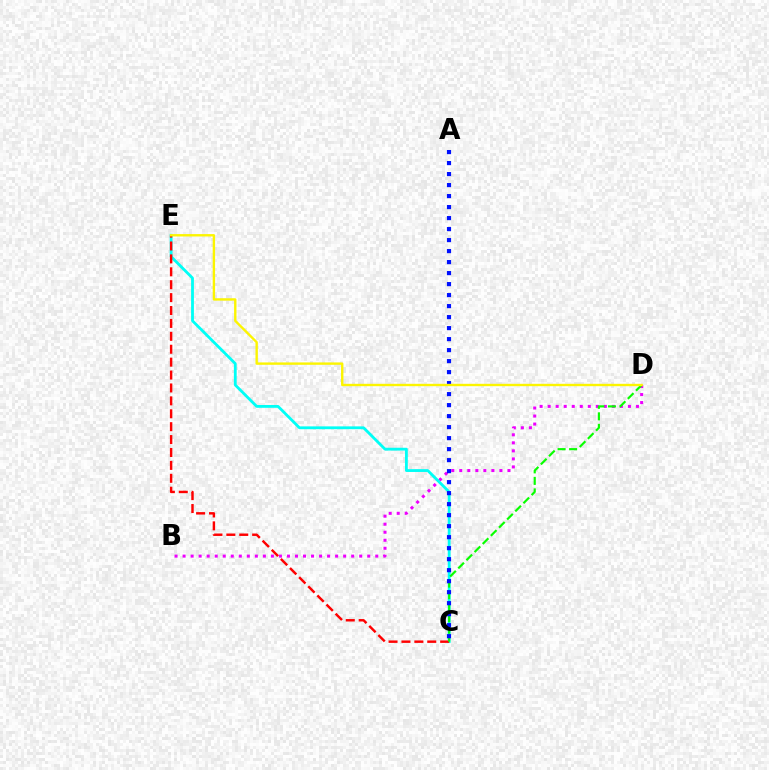{('B', 'D'): [{'color': '#ee00ff', 'line_style': 'dotted', 'thickness': 2.18}], ('C', 'E'): [{'color': '#00fff6', 'line_style': 'solid', 'thickness': 2.03}, {'color': '#ff0000', 'line_style': 'dashed', 'thickness': 1.75}], ('C', 'D'): [{'color': '#08ff00', 'line_style': 'dashed', 'thickness': 1.56}], ('A', 'C'): [{'color': '#0010ff', 'line_style': 'dotted', 'thickness': 2.99}], ('D', 'E'): [{'color': '#fcf500', 'line_style': 'solid', 'thickness': 1.71}]}